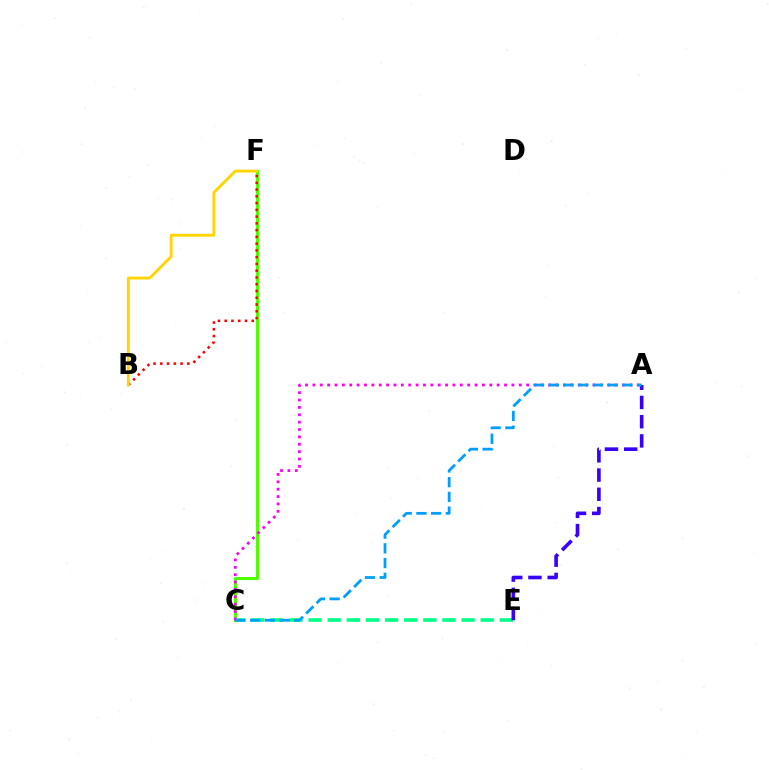{('C', 'F'): [{'color': '#4fff00', 'line_style': 'solid', 'thickness': 2.21}], ('C', 'E'): [{'color': '#00ff86', 'line_style': 'dashed', 'thickness': 2.6}], ('A', 'E'): [{'color': '#3700ff', 'line_style': 'dashed', 'thickness': 2.61}], ('B', 'F'): [{'color': '#ff0000', 'line_style': 'dotted', 'thickness': 1.84}, {'color': '#ffd500', 'line_style': 'solid', 'thickness': 2.06}], ('A', 'C'): [{'color': '#ff00ed', 'line_style': 'dotted', 'thickness': 2.0}, {'color': '#009eff', 'line_style': 'dashed', 'thickness': 2.0}]}